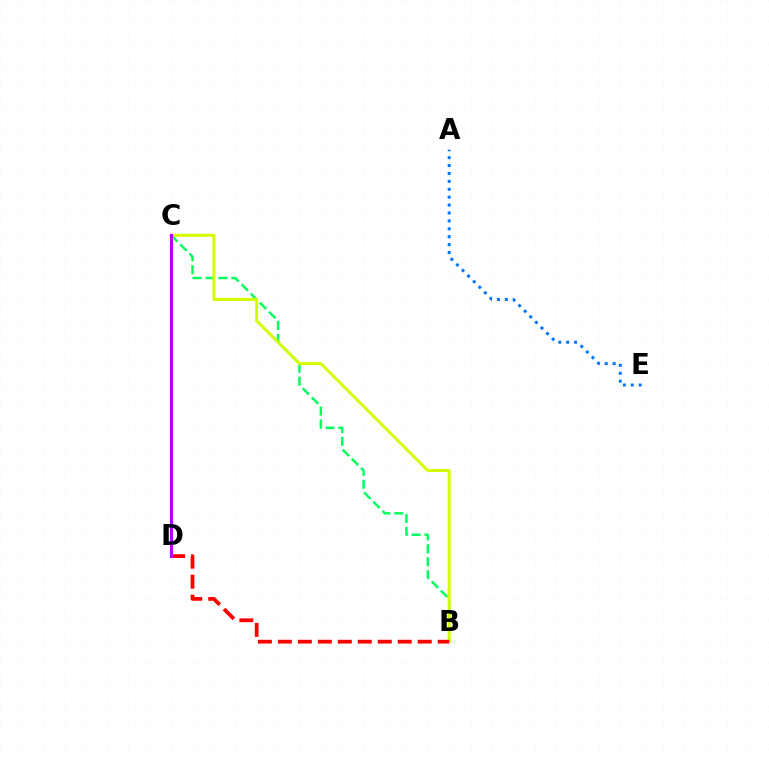{('B', 'C'): [{'color': '#00ff5c', 'line_style': 'dashed', 'thickness': 1.76}, {'color': '#d1ff00', 'line_style': 'solid', 'thickness': 2.15}], ('A', 'E'): [{'color': '#0074ff', 'line_style': 'dotted', 'thickness': 2.15}], ('B', 'D'): [{'color': '#ff0000', 'line_style': 'dashed', 'thickness': 2.71}], ('C', 'D'): [{'color': '#b900ff', 'line_style': 'solid', 'thickness': 2.24}]}